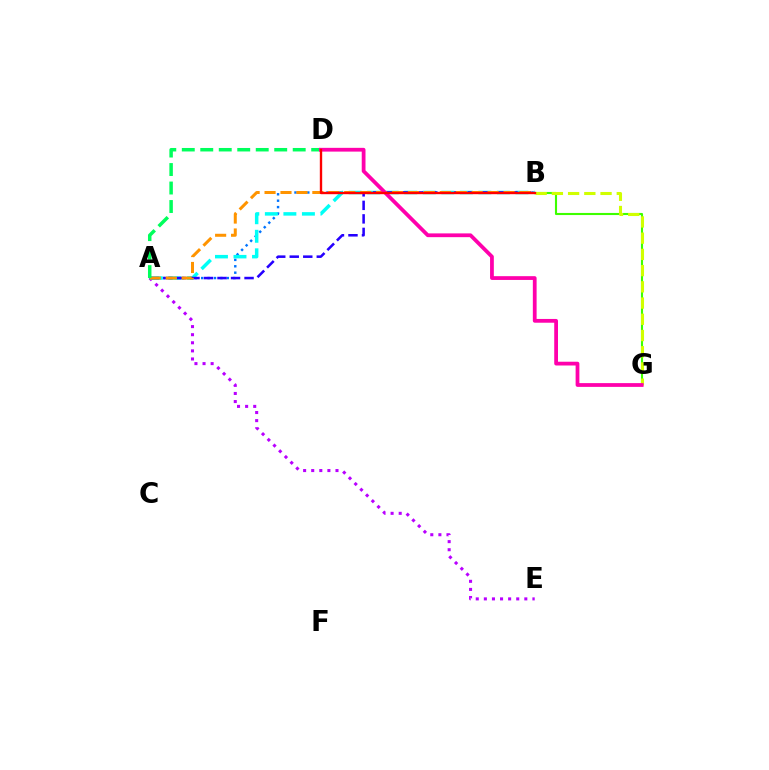{('B', 'G'): [{'color': '#3dff00', 'line_style': 'solid', 'thickness': 1.52}, {'color': '#d1ff00', 'line_style': 'dashed', 'thickness': 2.2}], ('A', 'E'): [{'color': '#b900ff', 'line_style': 'dotted', 'thickness': 2.2}], ('A', 'B'): [{'color': '#0074ff', 'line_style': 'dotted', 'thickness': 1.74}, {'color': '#00fff6', 'line_style': 'dashed', 'thickness': 2.52}, {'color': '#2500ff', 'line_style': 'dashed', 'thickness': 1.84}, {'color': '#ff9400', 'line_style': 'dashed', 'thickness': 2.16}], ('A', 'D'): [{'color': '#00ff5c', 'line_style': 'dashed', 'thickness': 2.51}], ('D', 'G'): [{'color': '#ff00ac', 'line_style': 'solid', 'thickness': 2.71}], ('B', 'D'): [{'color': '#ff0000', 'line_style': 'solid', 'thickness': 1.7}]}